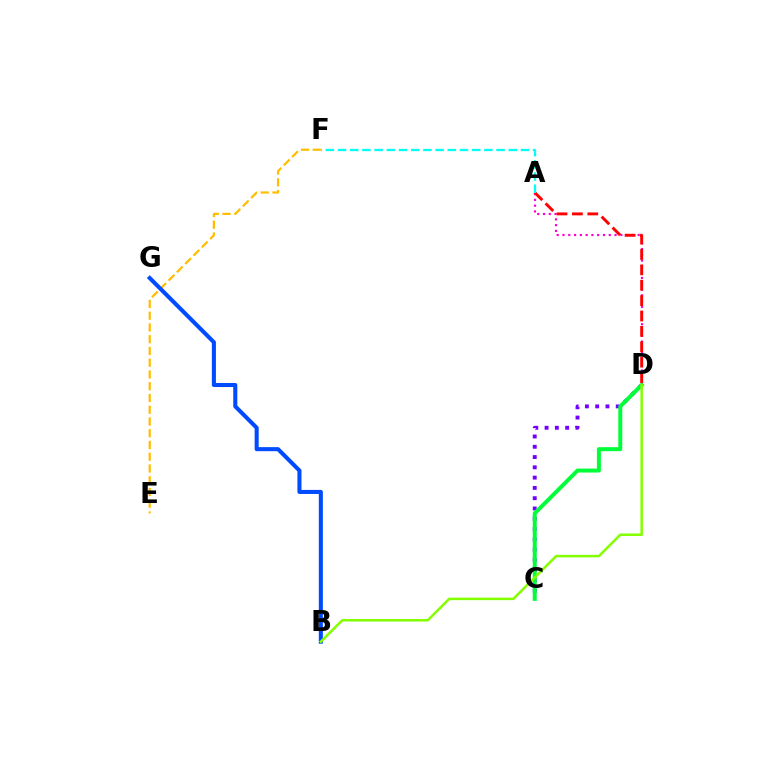{('E', 'F'): [{'color': '#ffbd00', 'line_style': 'dashed', 'thickness': 1.6}], ('C', 'D'): [{'color': '#7200ff', 'line_style': 'dotted', 'thickness': 2.79}, {'color': '#00ff39', 'line_style': 'solid', 'thickness': 2.86}], ('B', 'G'): [{'color': '#004bff', 'line_style': 'solid', 'thickness': 2.93}], ('B', 'D'): [{'color': '#84ff00', 'line_style': 'solid', 'thickness': 1.81}], ('A', 'D'): [{'color': '#ff00cf', 'line_style': 'dotted', 'thickness': 1.57}, {'color': '#ff0000', 'line_style': 'dashed', 'thickness': 2.09}], ('A', 'F'): [{'color': '#00fff6', 'line_style': 'dashed', 'thickness': 1.66}]}